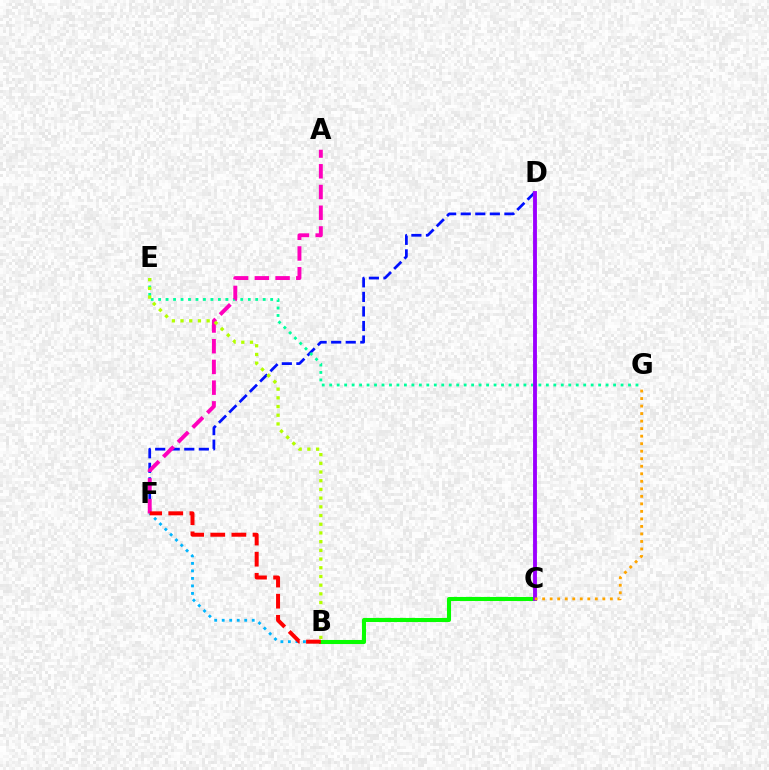{('D', 'F'): [{'color': '#0010ff', 'line_style': 'dashed', 'thickness': 1.98}], ('E', 'G'): [{'color': '#00ff9d', 'line_style': 'dotted', 'thickness': 2.03}], ('B', 'F'): [{'color': '#00b5ff', 'line_style': 'dotted', 'thickness': 2.04}, {'color': '#ff0000', 'line_style': 'dashed', 'thickness': 2.87}], ('B', 'C'): [{'color': '#08ff00', 'line_style': 'solid', 'thickness': 2.93}], ('C', 'D'): [{'color': '#9b00ff', 'line_style': 'solid', 'thickness': 2.79}], ('A', 'F'): [{'color': '#ff00bd', 'line_style': 'dashed', 'thickness': 2.81}], ('B', 'E'): [{'color': '#b3ff00', 'line_style': 'dotted', 'thickness': 2.36}], ('C', 'G'): [{'color': '#ffa500', 'line_style': 'dotted', 'thickness': 2.04}]}